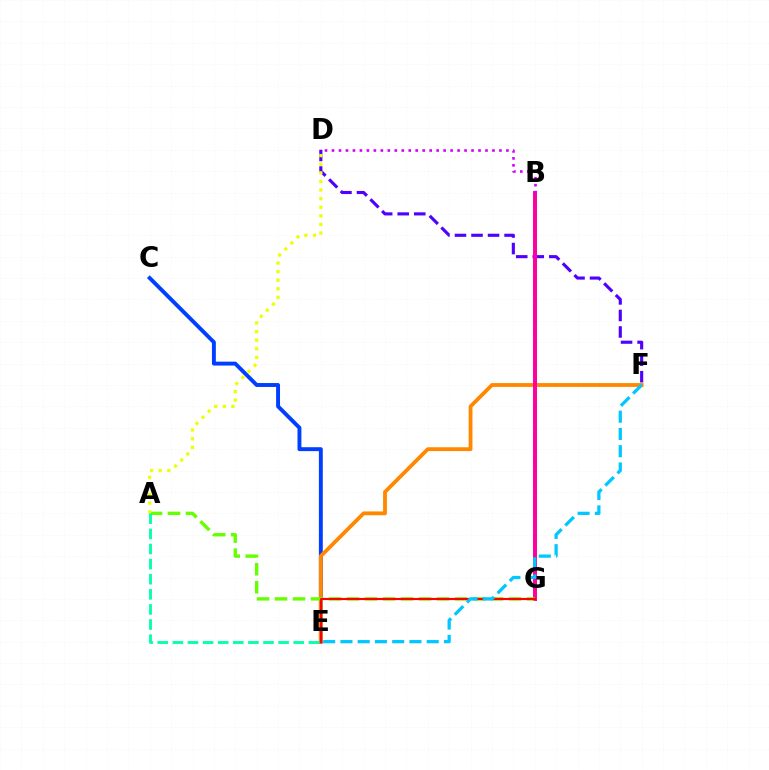{('C', 'E'): [{'color': '#003fff', 'line_style': 'solid', 'thickness': 2.82}], ('D', 'F'): [{'color': '#4f00ff', 'line_style': 'dashed', 'thickness': 2.25}], ('E', 'F'): [{'color': '#ff8800', 'line_style': 'solid', 'thickness': 2.75}, {'color': '#00c7ff', 'line_style': 'dashed', 'thickness': 2.34}], ('B', 'G'): [{'color': '#00ff27', 'line_style': 'solid', 'thickness': 2.15}, {'color': '#ff00a0', 'line_style': 'solid', 'thickness': 2.85}], ('A', 'G'): [{'color': '#66ff00', 'line_style': 'dashed', 'thickness': 2.45}], ('A', 'D'): [{'color': '#eeff00', 'line_style': 'dotted', 'thickness': 2.34}], ('A', 'E'): [{'color': '#00ffaf', 'line_style': 'dashed', 'thickness': 2.05}], ('B', 'D'): [{'color': '#d600ff', 'line_style': 'dotted', 'thickness': 1.9}], ('E', 'G'): [{'color': '#ff0000', 'line_style': 'solid', 'thickness': 1.56}]}